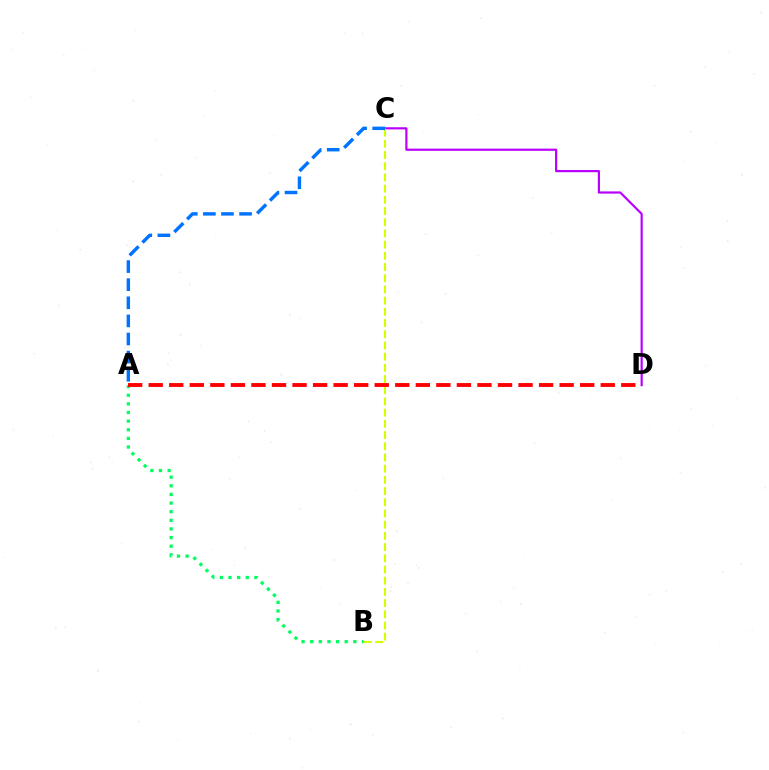{('C', 'D'): [{'color': '#b900ff', 'line_style': 'solid', 'thickness': 1.57}], ('B', 'C'): [{'color': '#d1ff00', 'line_style': 'dashed', 'thickness': 1.52}], ('A', 'C'): [{'color': '#0074ff', 'line_style': 'dashed', 'thickness': 2.46}], ('A', 'B'): [{'color': '#00ff5c', 'line_style': 'dotted', 'thickness': 2.34}], ('A', 'D'): [{'color': '#ff0000', 'line_style': 'dashed', 'thickness': 2.79}]}